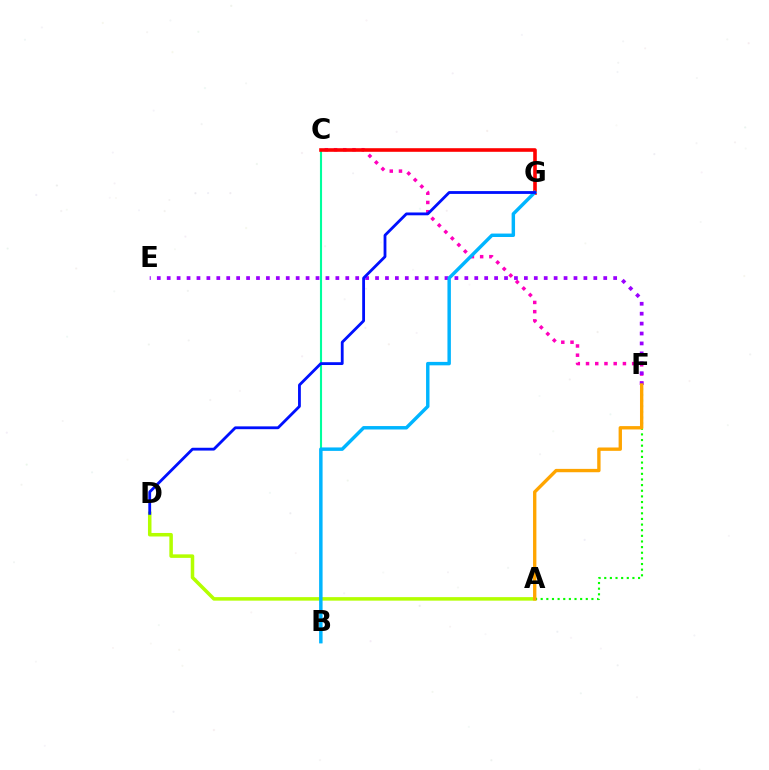{('C', 'F'): [{'color': '#ff00bd', 'line_style': 'dotted', 'thickness': 2.51}], ('B', 'C'): [{'color': '#00ff9d', 'line_style': 'solid', 'thickness': 1.52}], ('E', 'F'): [{'color': '#9b00ff', 'line_style': 'dotted', 'thickness': 2.7}], ('A', 'D'): [{'color': '#b3ff00', 'line_style': 'solid', 'thickness': 2.53}], ('A', 'F'): [{'color': '#08ff00', 'line_style': 'dotted', 'thickness': 1.53}, {'color': '#ffa500', 'line_style': 'solid', 'thickness': 2.42}], ('C', 'G'): [{'color': '#ff0000', 'line_style': 'solid', 'thickness': 2.59}], ('B', 'G'): [{'color': '#00b5ff', 'line_style': 'solid', 'thickness': 2.48}], ('D', 'G'): [{'color': '#0010ff', 'line_style': 'solid', 'thickness': 2.03}]}